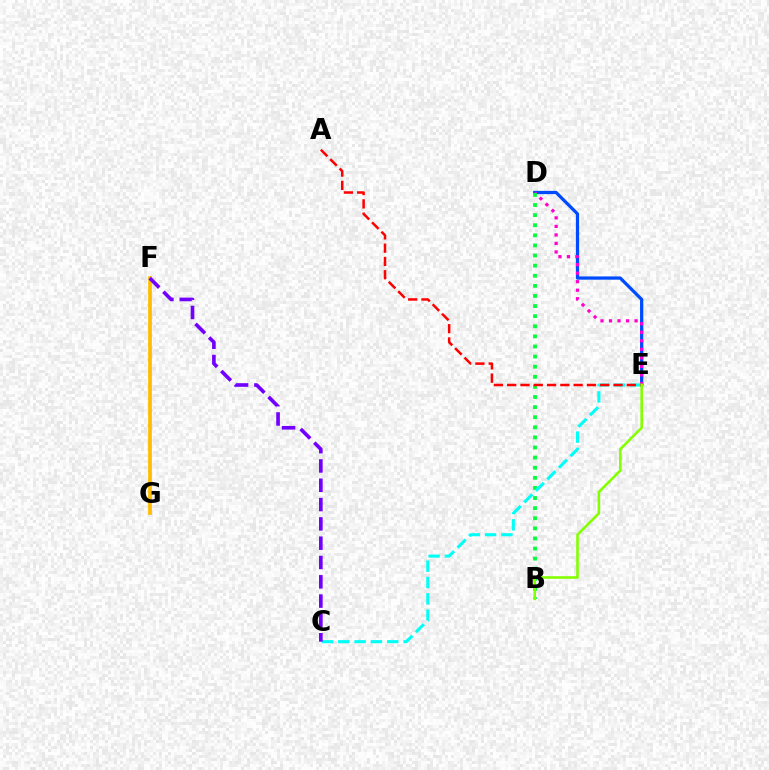{('D', 'E'): [{'color': '#004bff', 'line_style': 'solid', 'thickness': 2.34}, {'color': '#ff00cf', 'line_style': 'dotted', 'thickness': 2.31}], ('B', 'D'): [{'color': '#00ff39', 'line_style': 'dotted', 'thickness': 2.75}], ('F', 'G'): [{'color': '#ffbd00', 'line_style': 'solid', 'thickness': 2.68}], ('C', 'E'): [{'color': '#00fff6', 'line_style': 'dashed', 'thickness': 2.22}], ('A', 'E'): [{'color': '#ff0000', 'line_style': 'dashed', 'thickness': 1.81}], ('C', 'F'): [{'color': '#7200ff', 'line_style': 'dashed', 'thickness': 2.62}], ('B', 'E'): [{'color': '#84ff00', 'line_style': 'solid', 'thickness': 1.87}]}